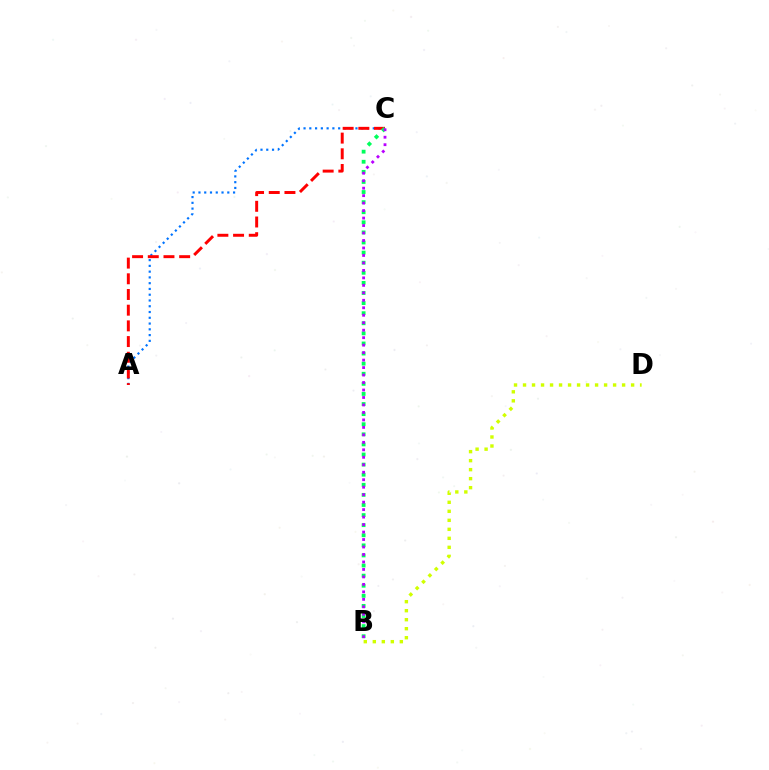{('A', 'C'): [{'color': '#0074ff', 'line_style': 'dotted', 'thickness': 1.57}, {'color': '#ff0000', 'line_style': 'dashed', 'thickness': 2.13}], ('B', 'D'): [{'color': '#d1ff00', 'line_style': 'dotted', 'thickness': 2.45}], ('B', 'C'): [{'color': '#00ff5c', 'line_style': 'dotted', 'thickness': 2.74}, {'color': '#b900ff', 'line_style': 'dotted', 'thickness': 2.03}]}